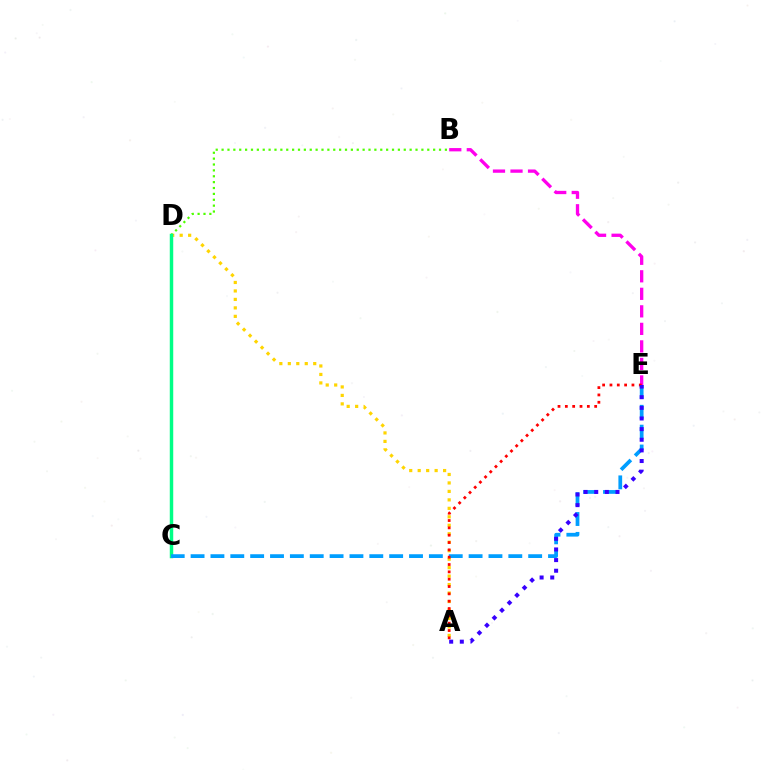{('A', 'D'): [{'color': '#ffd500', 'line_style': 'dotted', 'thickness': 2.3}], ('B', 'D'): [{'color': '#4fff00', 'line_style': 'dotted', 'thickness': 1.6}], ('C', 'D'): [{'color': '#00ff86', 'line_style': 'solid', 'thickness': 2.49}], ('B', 'E'): [{'color': '#ff00ed', 'line_style': 'dashed', 'thickness': 2.38}], ('C', 'E'): [{'color': '#009eff', 'line_style': 'dashed', 'thickness': 2.7}], ('A', 'E'): [{'color': '#ff0000', 'line_style': 'dotted', 'thickness': 1.99}, {'color': '#3700ff', 'line_style': 'dotted', 'thickness': 2.89}]}